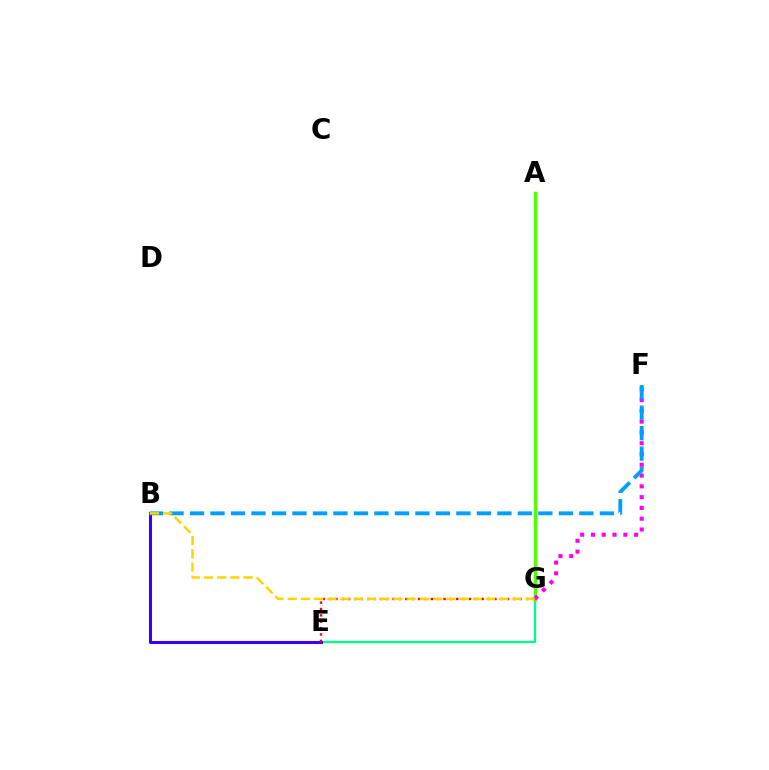{('E', 'G'): [{'color': '#00ff86', 'line_style': 'solid', 'thickness': 1.67}, {'color': '#ff0000', 'line_style': 'dotted', 'thickness': 1.73}], ('B', 'E'): [{'color': '#3700ff', 'line_style': 'solid', 'thickness': 2.19}], ('A', 'G'): [{'color': '#4fff00', 'line_style': 'solid', 'thickness': 2.5}], ('F', 'G'): [{'color': '#ff00ed', 'line_style': 'dotted', 'thickness': 2.93}], ('B', 'F'): [{'color': '#009eff', 'line_style': 'dashed', 'thickness': 2.78}], ('B', 'G'): [{'color': '#ffd500', 'line_style': 'dashed', 'thickness': 1.8}]}